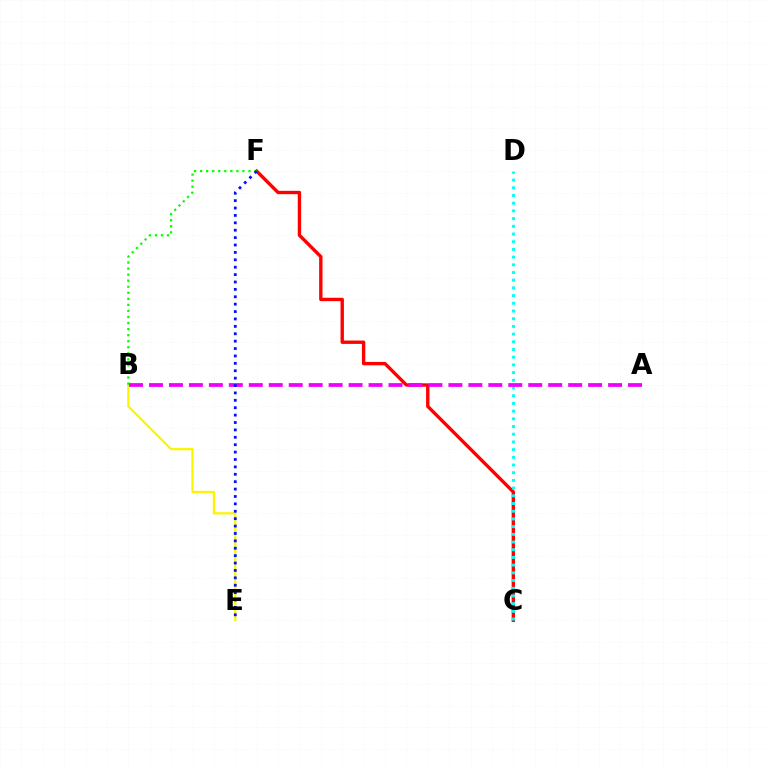{('B', 'E'): [{'color': '#fcf500', 'line_style': 'solid', 'thickness': 1.61}], ('C', 'F'): [{'color': '#ff0000', 'line_style': 'solid', 'thickness': 2.42}], ('B', 'F'): [{'color': '#08ff00', 'line_style': 'dotted', 'thickness': 1.64}], ('C', 'D'): [{'color': '#00fff6', 'line_style': 'dotted', 'thickness': 2.09}], ('A', 'B'): [{'color': '#ee00ff', 'line_style': 'dashed', 'thickness': 2.71}], ('E', 'F'): [{'color': '#0010ff', 'line_style': 'dotted', 'thickness': 2.01}]}